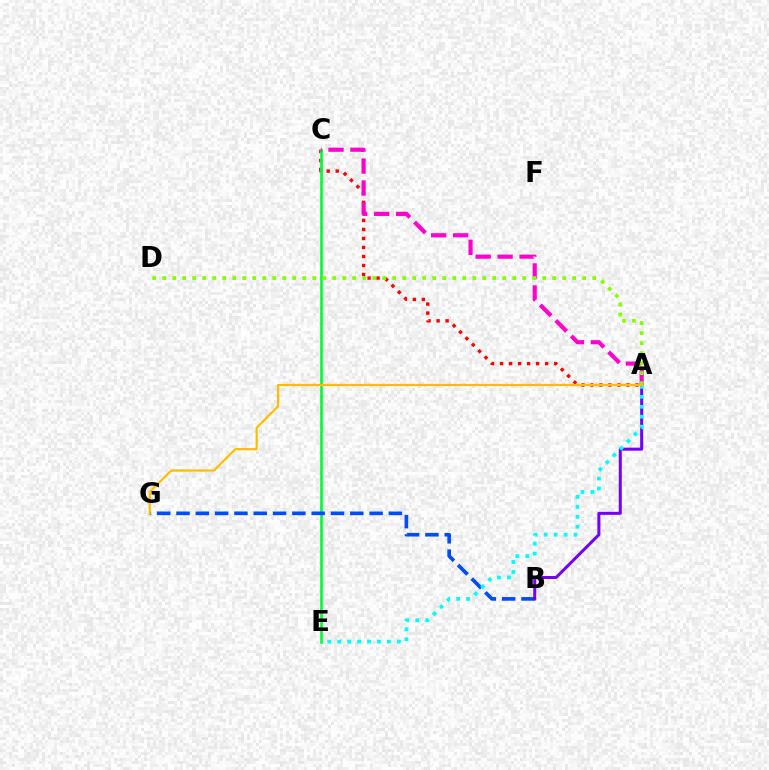{('A', 'C'): [{'color': '#ff0000', 'line_style': 'dotted', 'thickness': 2.45}, {'color': '#ff00cf', 'line_style': 'dashed', 'thickness': 2.98}], ('C', 'E'): [{'color': '#00ff39', 'line_style': 'solid', 'thickness': 1.94}], ('B', 'G'): [{'color': '#004bff', 'line_style': 'dashed', 'thickness': 2.62}], ('A', 'B'): [{'color': '#7200ff', 'line_style': 'solid', 'thickness': 2.17}], ('A', 'E'): [{'color': '#00fff6', 'line_style': 'dotted', 'thickness': 2.7}], ('A', 'D'): [{'color': '#84ff00', 'line_style': 'dotted', 'thickness': 2.72}], ('A', 'G'): [{'color': '#ffbd00', 'line_style': 'solid', 'thickness': 1.61}]}